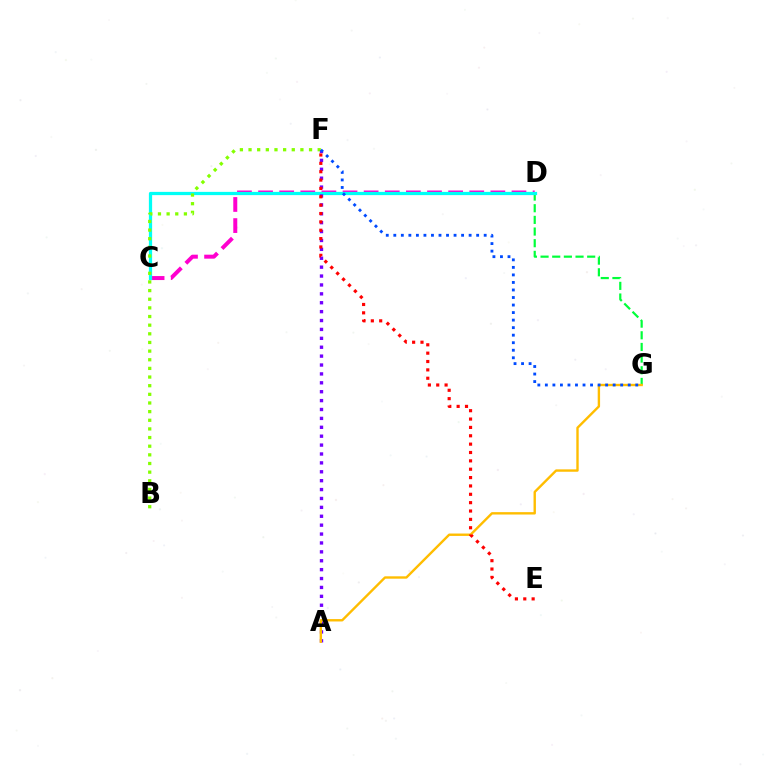{('D', 'G'): [{'color': '#00ff39', 'line_style': 'dashed', 'thickness': 1.58}], ('C', 'D'): [{'color': '#ff00cf', 'line_style': 'dashed', 'thickness': 2.87}, {'color': '#00fff6', 'line_style': 'solid', 'thickness': 2.34}], ('B', 'F'): [{'color': '#84ff00', 'line_style': 'dotted', 'thickness': 2.35}], ('A', 'F'): [{'color': '#7200ff', 'line_style': 'dotted', 'thickness': 2.42}], ('A', 'G'): [{'color': '#ffbd00', 'line_style': 'solid', 'thickness': 1.72}], ('F', 'G'): [{'color': '#004bff', 'line_style': 'dotted', 'thickness': 2.05}], ('E', 'F'): [{'color': '#ff0000', 'line_style': 'dotted', 'thickness': 2.27}]}